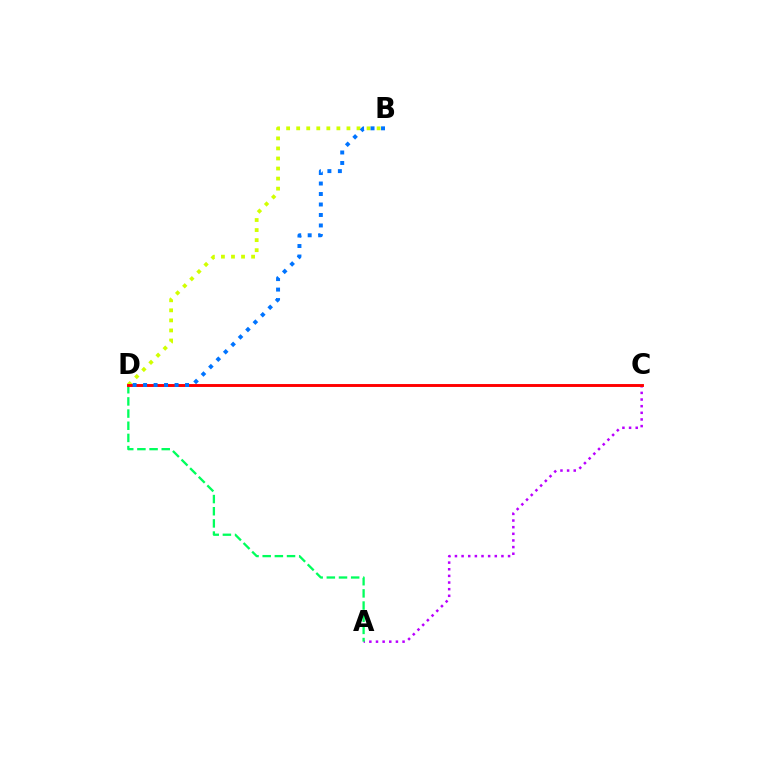{('A', 'C'): [{'color': '#b900ff', 'line_style': 'dotted', 'thickness': 1.8}], ('A', 'D'): [{'color': '#00ff5c', 'line_style': 'dashed', 'thickness': 1.65}], ('B', 'D'): [{'color': '#d1ff00', 'line_style': 'dotted', 'thickness': 2.73}, {'color': '#0074ff', 'line_style': 'dotted', 'thickness': 2.85}], ('C', 'D'): [{'color': '#ff0000', 'line_style': 'solid', 'thickness': 2.09}]}